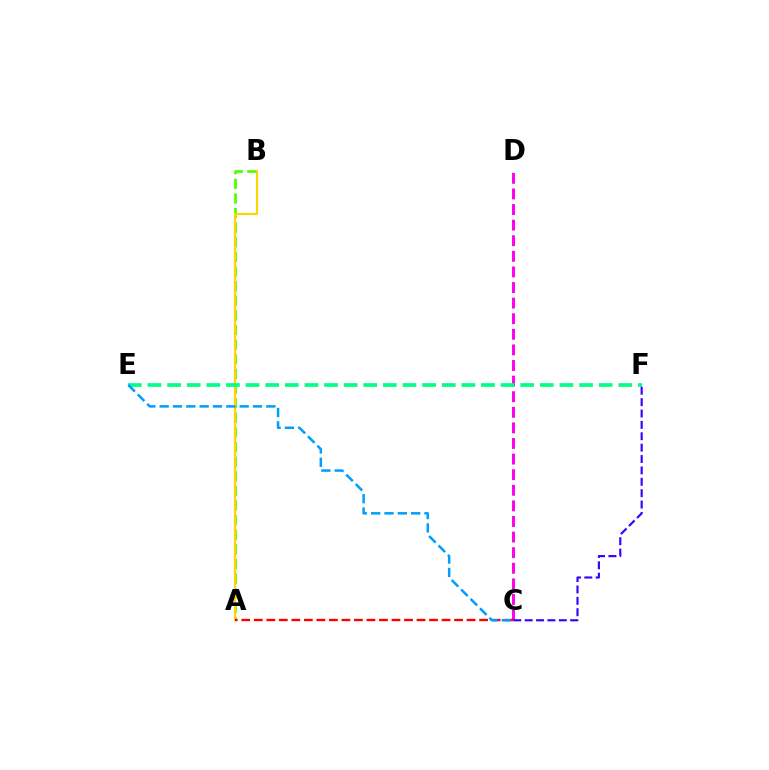{('C', 'D'): [{'color': '#ff00ed', 'line_style': 'dashed', 'thickness': 2.12}], ('A', 'B'): [{'color': '#4fff00', 'line_style': 'dashed', 'thickness': 1.99}, {'color': '#ffd500', 'line_style': 'solid', 'thickness': 1.55}], ('E', 'F'): [{'color': '#00ff86', 'line_style': 'dashed', 'thickness': 2.67}], ('C', 'F'): [{'color': '#3700ff', 'line_style': 'dashed', 'thickness': 1.55}], ('A', 'C'): [{'color': '#ff0000', 'line_style': 'dashed', 'thickness': 1.7}], ('C', 'E'): [{'color': '#009eff', 'line_style': 'dashed', 'thickness': 1.81}]}